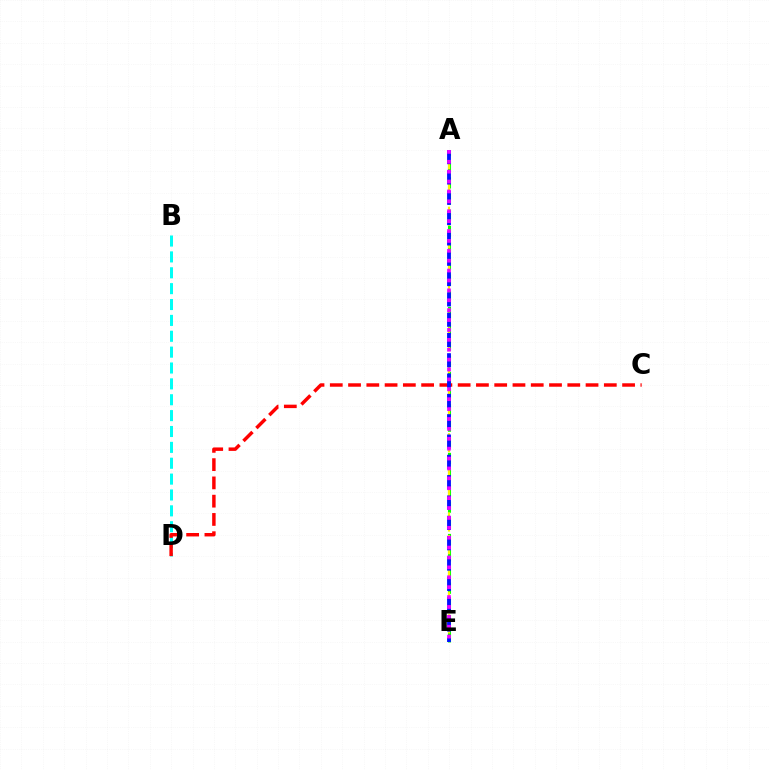{('A', 'E'): [{'color': '#08ff00', 'line_style': 'dashed', 'thickness': 2.2}, {'color': '#fcf500', 'line_style': 'dashed', 'thickness': 1.54}, {'color': '#0010ff', 'line_style': 'dashed', 'thickness': 2.76}, {'color': '#ee00ff', 'line_style': 'dotted', 'thickness': 2.69}], ('B', 'D'): [{'color': '#00fff6', 'line_style': 'dashed', 'thickness': 2.16}], ('C', 'D'): [{'color': '#ff0000', 'line_style': 'dashed', 'thickness': 2.48}]}